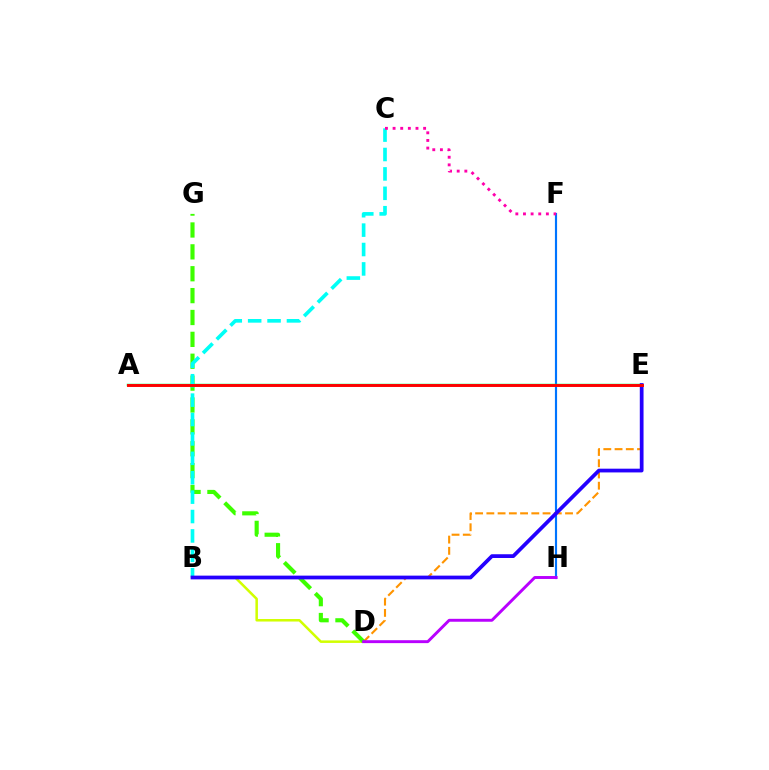{('D', 'E'): [{'color': '#ff9400', 'line_style': 'dashed', 'thickness': 1.53}], ('F', 'H'): [{'color': '#0074ff', 'line_style': 'solid', 'thickness': 1.55}], ('B', 'D'): [{'color': '#d1ff00', 'line_style': 'solid', 'thickness': 1.81}], ('D', 'G'): [{'color': '#3dff00', 'line_style': 'dashed', 'thickness': 2.97}], ('A', 'E'): [{'color': '#00ff5c', 'line_style': 'solid', 'thickness': 1.79}, {'color': '#ff0000', 'line_style': 'solid', 'thickness': 2.1}], ('B', 'C'): [{'color': '#00fff6', 'line_style': 'dashed', 'thickness': 2.64}], ('D', 'H'): [{'color': '#b900ff', 'line_style': 'solid', 'thickness': 2.1}], ('C', 'F'): [{'color': '#ff00ac', 'line_style': 'dotted', 'thickness': 2.07}], ('B', 'E'): [{'color': '#2500ff', 'line_style': 'solid', 'thickness': 2.7}]}